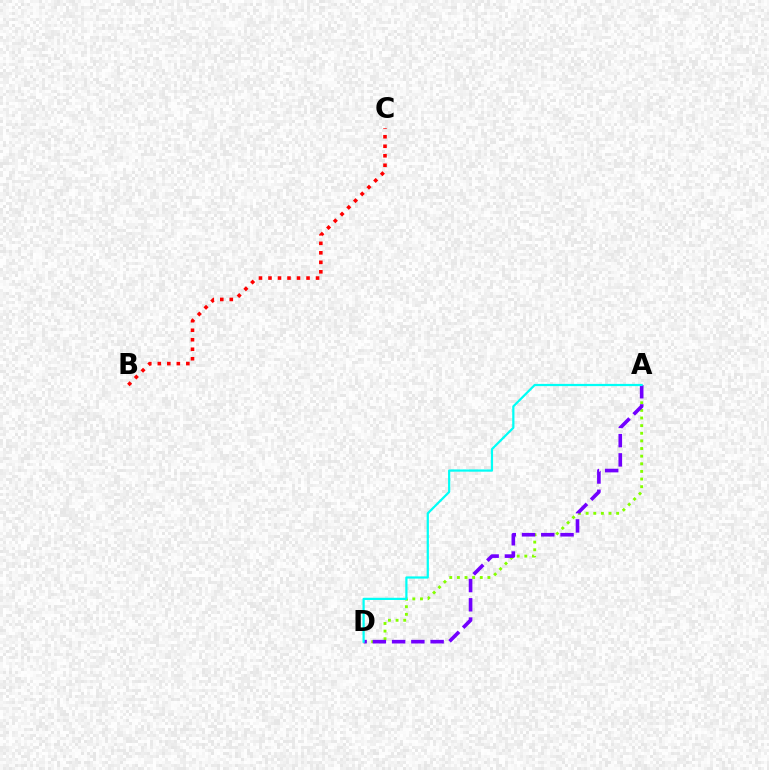{('A', 'D'): [{'color': '#84ff00', 'line_style': 'dotted', 'thickness': 2.07}, {'color': '#7200ff', 'line_style': 'dashed', 'thickness': 2.62}, {'color': '#00fff6', 'line_style': 'solid', 'thickness': 1.6}], ('B', 'C'): [{'color': '#ff0000', 'line_style': 'dotted', 'thickness': 2.58}]}